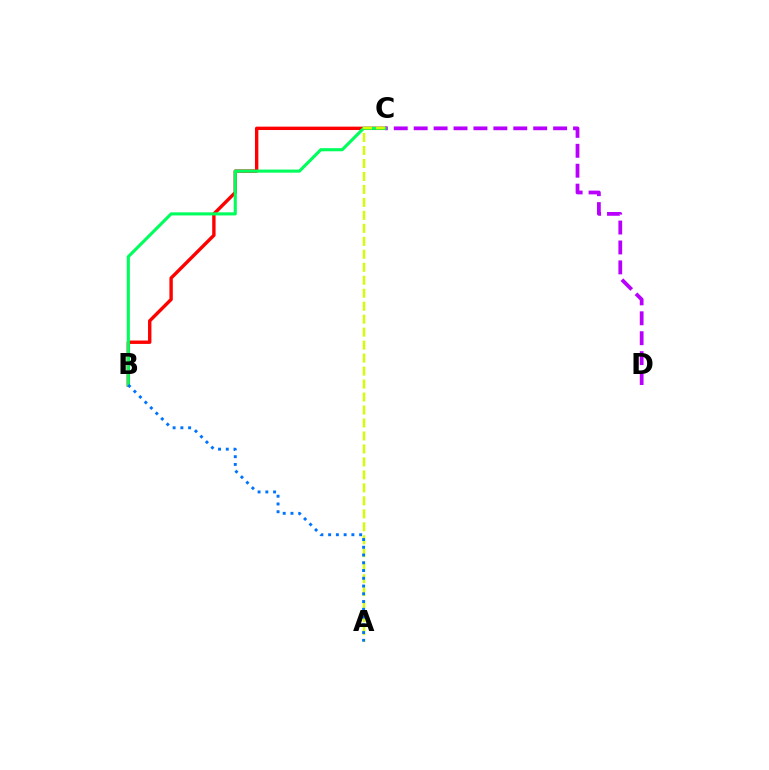{('B', 'C'): [{'color': '#ff0000', 'line_style': 'solid', 'thickness': 2.44}, {'color': '#00ff5c', 'line_style': 'solid', 'thickness': 2.24}], ('C', 'D'): [{'color': '#b900ff', 'line_style': 'dashed', 'thickness': 2.71}], ('A', 'C'): [{'color': '#d1ff00', 'line_style': 'dashed', 'thickness': 1.76}], ('A', 'B'): [{'color': '#0074ff', 'line_style': 'dotted', 'thickness': 2.11}]}